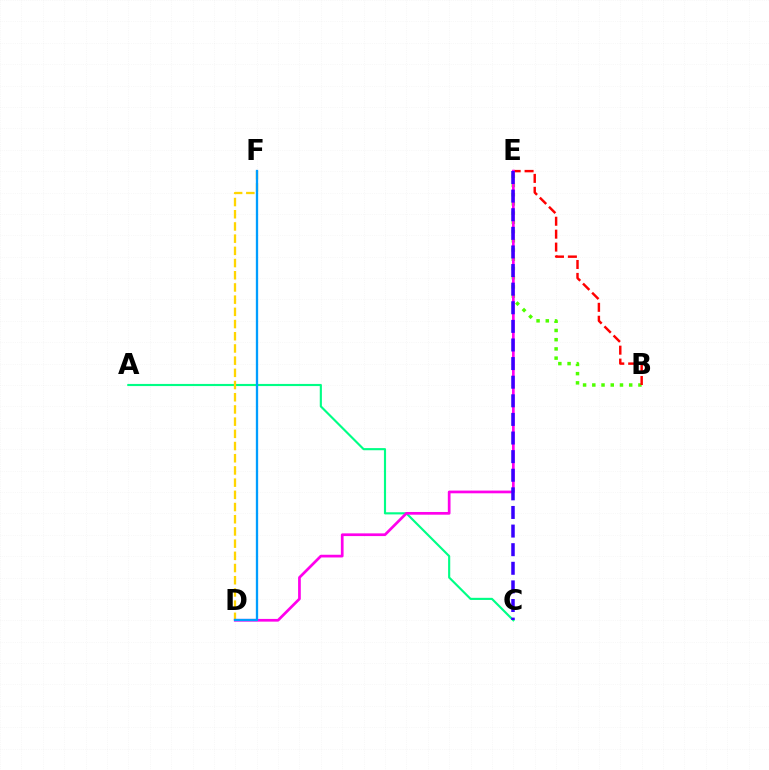{('B', 'E'): [{'color': '#4fff00', 'line_style': 'dotted', 'thickness': 2.51}, {'color': '#ff0000', 'line_style': 'dashed', 'thickness': 1.76}], ('A', 'C'): [{'color': '#00ff86', 'line_style': 'solid', 'thickness': 1.54}], ('D', 'F'): [{'color': '#ffd500', 'line_style': 'dashed', 'thickness': 1.66}, {'color': '#009eff', 'line_style': 'solid', 'thickness': 1.67}], ('D', 'E'): [{'color': '#ff00ed', 'line_style': 'solid', 'thickness': 1.95}], ('C', 'E'): [{'color': '#3700ff', 'line_style': 'dashed', 'thickness': 2.53}]}